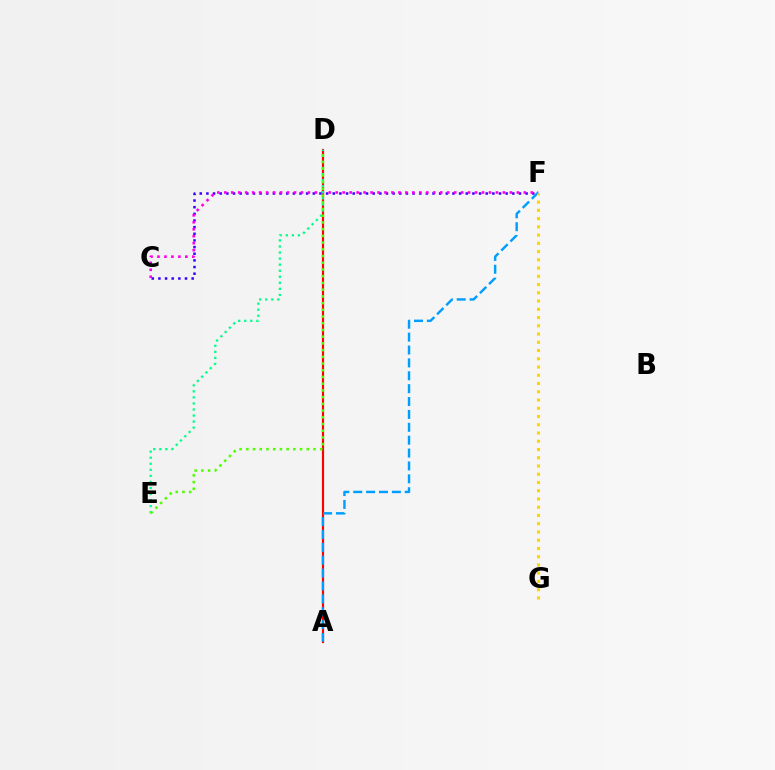{('C', 'F'): [{'color': '#3700ff', 'line_style': 'dotted', 'thickness': 1.81}, {'color': '#ff00ed', 'line_style': 'dotted', 'thickness': 1.89}], ('A', 'D'): [{'color': '#ff0000', 'line_style': 'solid', 'thickness': 1.55}], ('A', 'F'): [{'color': '#009eff', 'line_style': 'dashed', 'thickness': 1.75}], ('D', 'E'): [{'color': '#00ff86', 'line_style': 'dotted', 'thickness': 1.64}, {'color': '#4fff00', 'line_style': 'dotted', 'thickness': 1.83}], ('F', 'G'): [{'color': '#ffd500', 'line_style': 'dotted', 'thickness': 2.24}]}